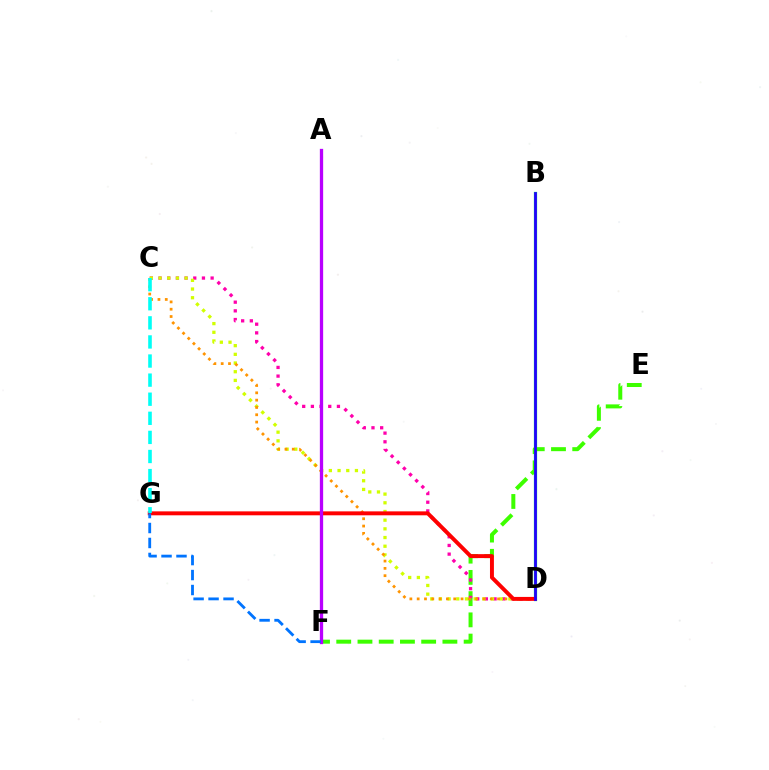{('B', 'D'): [{'color': '#00ff5c', 'line_style': 'solid', 'thickness': 2.35}, {'color': '#2500ff', 'line_style': 'solid', 'thickness': 1.99}], ('E', 'F'): [{'color': '#3dff00', 'line_style': 'dashed', 'thickness': 2.88}], ('C', 'D'): [{'color': '#ff00ac', 'line_style': 'dotted', 'thickness': 2.36}, {'color': '#d1ff00', 'line_style': 'dotted', 'thickness': 2.36}, {'color': '#ff9400', 'line_style': 'dotted', 'thickness': 1.99}], ('D', 'G'): [{'color': '#ff0000', 'line_style': 'solid', 'thickness': 2.83}], ('A', 'F'): [{'color': '#b900ff', 'line_style': 'solid', 'thickness': 2.37}], ('F', 'G'): [{'color': '#0074ff', 'line_style': 'dashed', 'thickness': 2.03}], ('C', 'G'): [{'color': '#00fff6', 'line_style': 'dashed', 'thickness': 2.59}]}